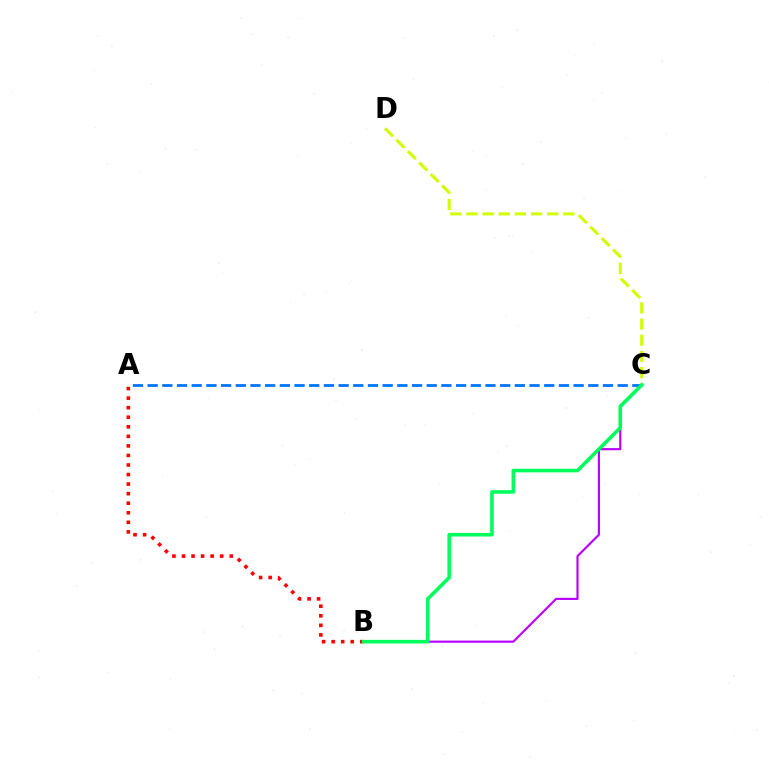{('C', 'D'): [{'color': '#d1ff00', 'line_style': 'dashed', 'thickness': 2.19}], ('A', 'C'): [{'color': '#0074ff', 'line_style': 'dashed', 'thickness': 2.0}], ('B', 'C'): [{'color': '#b900ff', 'line_style': 'solid', 'thickness': 1.55}, {'color': '#00ff5c', 'line_style': 'solid', 'thickness': 2.58}], ('A', 'B'): [{'color': '#ff0000', 'line_style': 'dotted', 'thickness': 2.6}]}